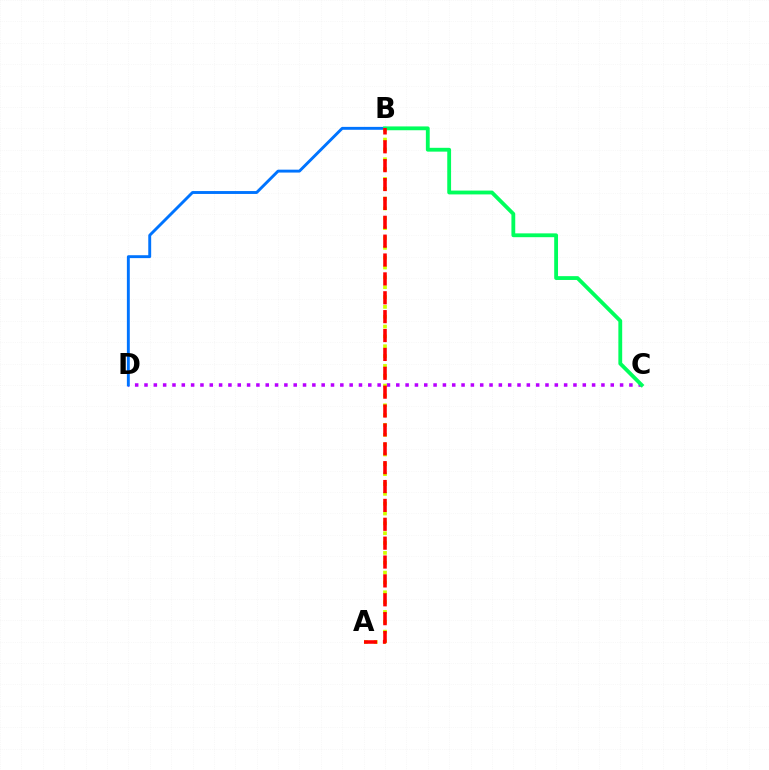{('C', 'D'): [{'color': '#b900ff', 'line_style': 'dotted', 'thickness': 2.53}], ('B', 'D'): [{'color': '#0074ff', 'line_style': 'solid', 'thickness': 2.09}], ('A', 'B'): [{'color': '#d1ff00', 'line_style': 'dotted', 'thickness': 2.67}, {'color': '#ff0000', 'line_style': 'dashed', 'thickness': 2.56}], ('B', 'C'): [{'color': '#00ff5c', 'line_style': 'solid', 'thickness': 2.75}]}